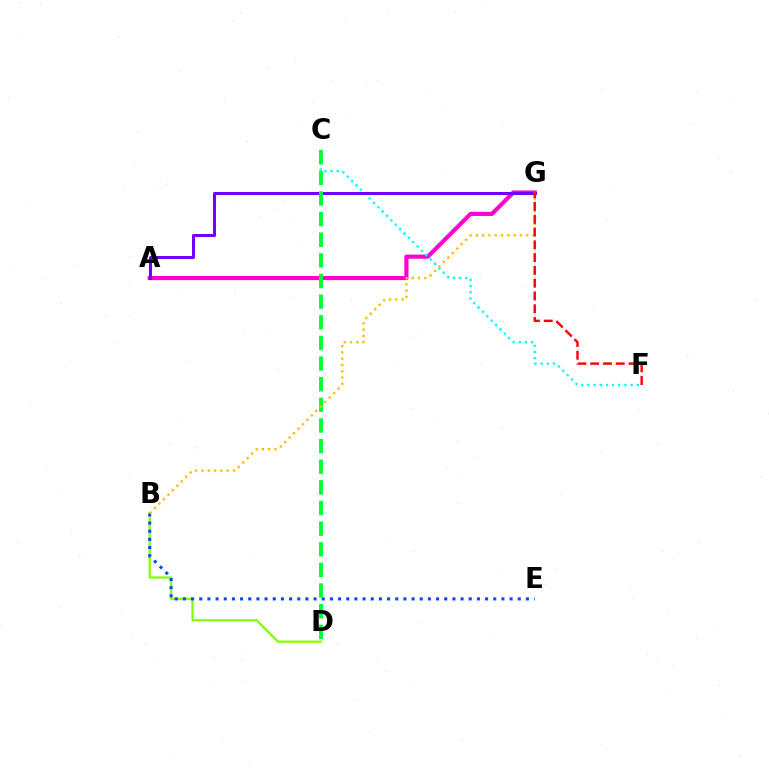{('A', 'G'): [{'color': '#ff00cf', 'line_style': 'solid', 'thickness': 2.98}, {'color': '#7200ff', 'line_style': 'solid', 'thickness': 2.17}], ('C', 'F'): [{'color': '#00fff6', 'line_style': 'dotted', 'thickness': 1.68}], ('B', 'D'): [{'color': '#84ff00', 'line_style': 'solid', 'thickness': 1.63}], ('B', 'E'): [{'color': '#004bff', 'line_style': 'dotted', 'thickness': 2.22}], ('C', 'D'): [{'color': '#00ff39', 'line_style': 'dashed', 'thickness': 2.8}], ('B', 'G'): [{'color': '#ffbd00', 'line_style': 'dotted', 'thickness': 1.71}], ('F', 'G'): [{'color': '#ff0000', 'line_style': 'dashed', 'thickness': 1.74}]}